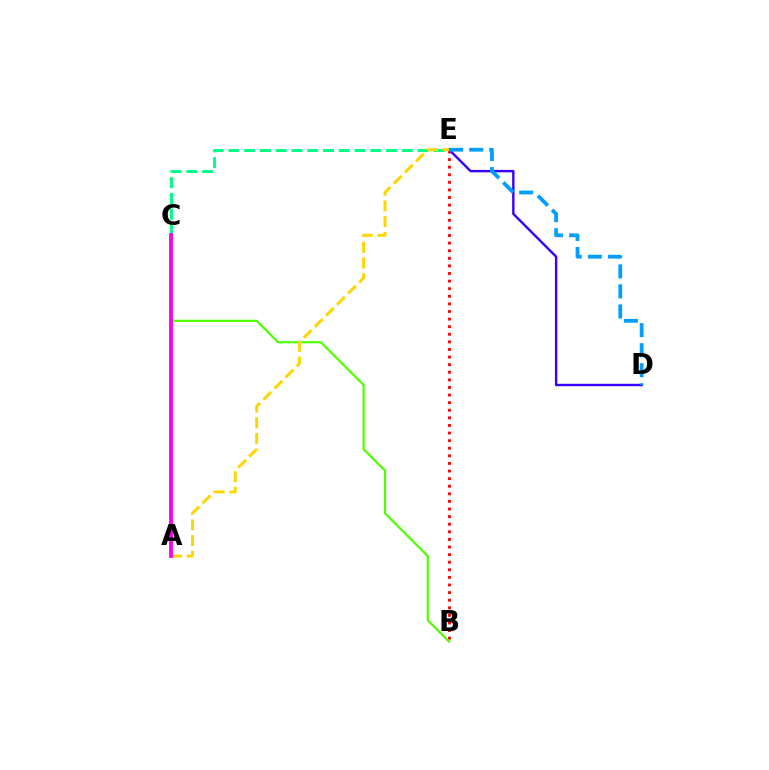{('C', 'E'): [{'color': '#00ff86', 'line_style': 'dashed', 'thickness': 2.14}], ('B', 'E'): [{'color': '#ff0000', 'line_style': 'dotted', 'thickness': 2.06}], ('B', 'C'): [{'color': '#4fff00', 'line_style': 'solid', 'thickness': 1.6}], ('D', 'E'): [{'color': '#3700ff', 'line_style': 'solid', 'thickness': 1.73}, {'color': '#009eff', 'line_style': 'dashed', 'thickness': 2.72}], ('A', 'E'): [{'color': '#ffd500', 'line_style': 'dashed', 'thickness': 2.13}], ('A', 'C'): [{'color': '#ff00ed', 'line_style': 'solid', 'thickness': 2.74}]}